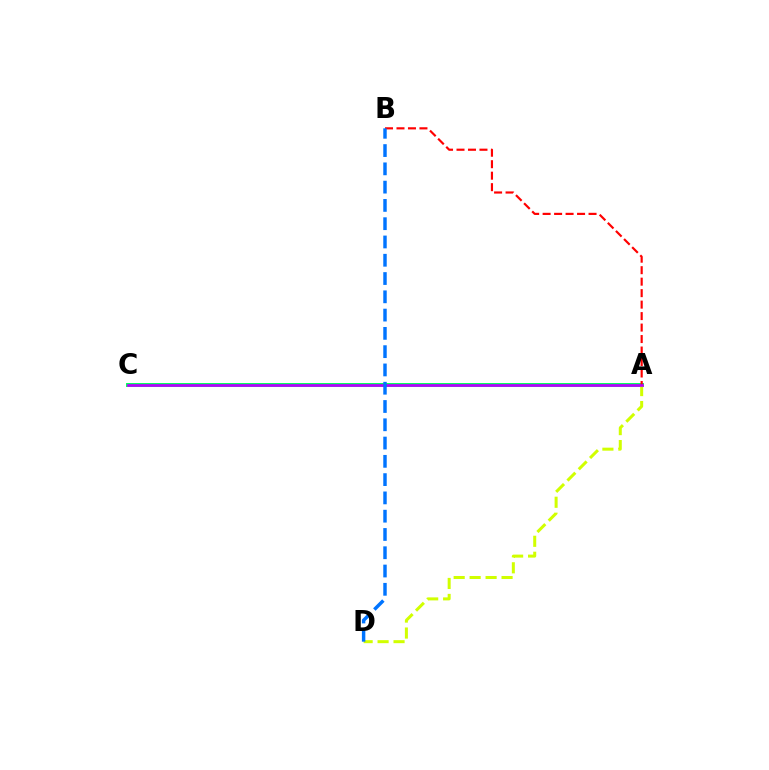{('A', 'C'): [{'color': '#00ff5c', 'line_style': 'solid', 'thickness': 2.83}, {'color': '#b900ff', 'line_style': 'solid', 'thickness': 1.93}], ('A', 'B'): [{'color': '#ff0000', 'line_style': 'dashed', 'thickness': 1.56}], ('A', 'D'): [{'color': '#d1ff00', 'line_style': 'dashed', 'thickness': 2.17}], ('B', 'D'): [{'color': '#0074ff', 'line_style': 'dashed', 'thickness': 2.48}]}